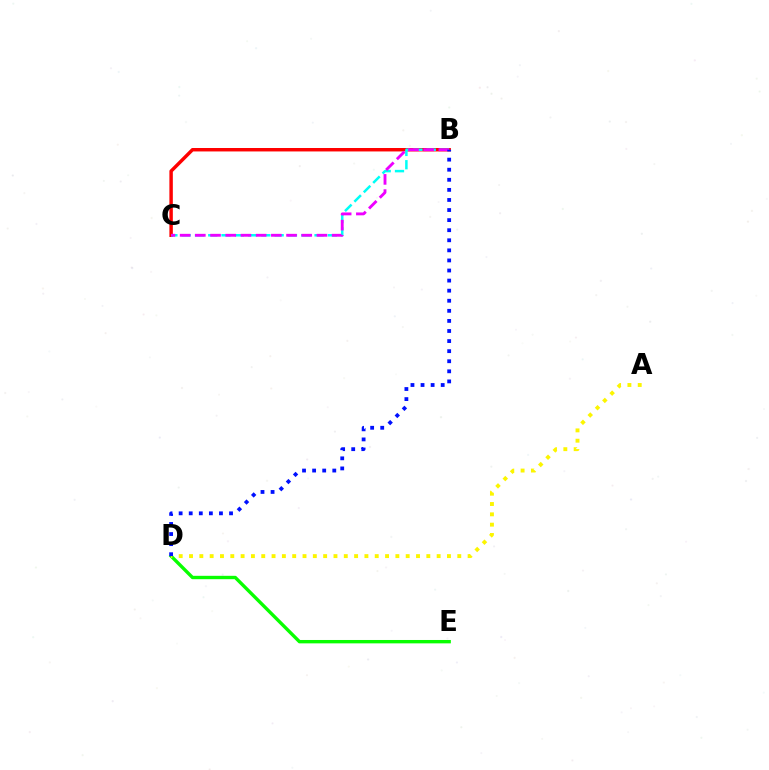{('B', 'C'): [{'color': '#ff0000', 'line_style': 'solid', 'thickness': 2.48}, {'color': '#00fff6', 'line_style': 'dashed', 'thickness': 1.8}, {'color': '#ee00ff', 'line_style': 'dashed', 'thickness': 2.07}], ('D', 'E'): [{'color': '#08ff00', 'line_style': 'solid', 'thickness': 2.43}], ('A', 'D'): [{'color': '#fcf500', 'line_style': 'dotted', 'thickness': 2.8}], ('B', 'D'): [{'color': '#0010ff', 'line_style': 'dotted', 'thickness': 2.74}]}